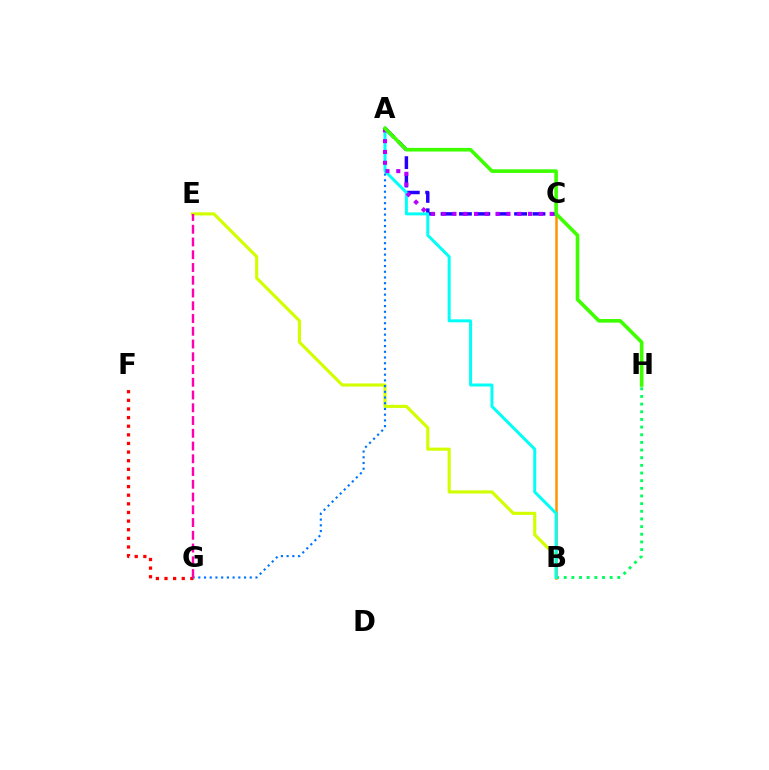{('B', 'E'): [{'color': '#d1ff00', 'line_style': 'solid', 'thickness': 2.25}], ('F', 'G'): [{'color': '#ff0000', 'line_style': 'dotted', 'thickness': 2.34}], ('B', 'H'): [{'color': '#00ff5c', 'line_style': 'dotted', 'thickness': 2.08}], ('B', 'C'): [{'color': '#ff9400', 'line_style': 'solid', 'thickness': 1.82}], ('A', 'G'): [{'color': '#0074ff', 'line_style': 'dotted', 'thickness': 1.55}], ('A', 'C'): [{'color': '#2500ff', 'line_style': 'dashed', 'thickness': 2.5}, {'color': '#b900ff', 'line_style': 'dotted', 'thickness': 2.94}], ('A', 'B'): [{'color': '#00fff6', 'line_style': 'solid', 'thickness': 2.14}], ('A', 'H'): [{'color': '#3dff00', 'line_style': 'solid', 'thickness': 2.6}], ('E', 'G'): [{'color': '#ff00ac', 'line_style': 'dashed', 'thickness': 1.73}]}